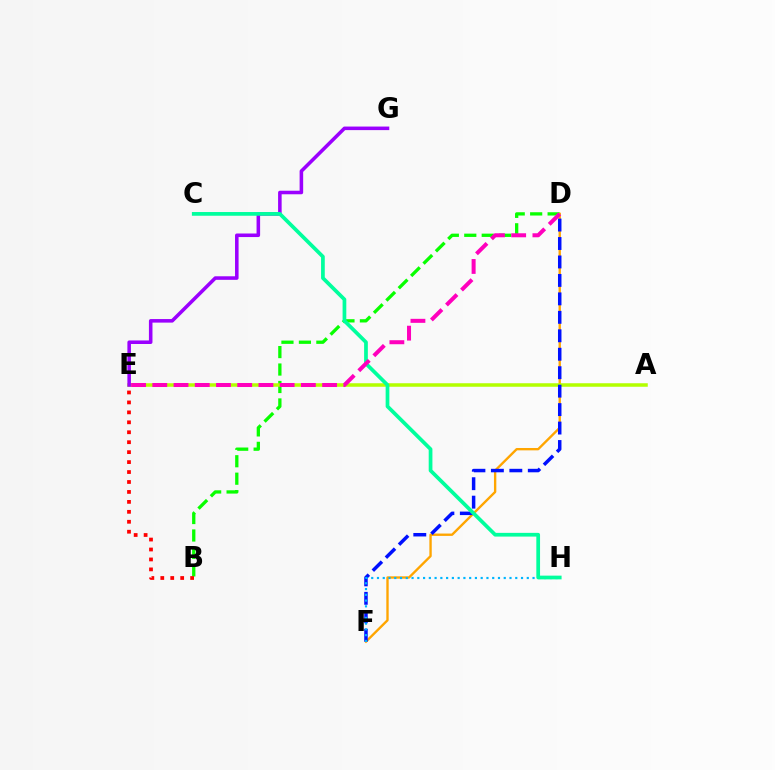{('B', 'D'): [{'color': '#08ff00', 'line_style': 'dashed', 'thickness': 2.37}], ('D', 'F'): [{'color': '#ffa500', 'line_style': 'solid', 'thickness': 1.7}, {'color': '#0010ff', 'line_style': 'dashed', 'thickness': 2.51}], ('A', 'E'): [{'color': '#b3ff00', 'line_style': 'solid', 'thickness': 2.53}], ('F', 'H'): [{'color': '#00b5ff', 'line_style': 'dotted', 'thickness': 1.57}], ('E', 'G'): [{'color': '#9b00ff', 'line_style': 'solid', 'thickness': 2.56}], ('C', 'H'): [{'color': '#00ff9d', 'line_style': 'solid', 'thickness': 2.68}], ('B', 'E'): [{'color': '#ff0000', 'line_style': 'dotted', 'thickness': 2.7}], ('D', 'E'): [{'color': '#ff00bd', 'line_style': 'dashed', 'thickness': 2.88}]}